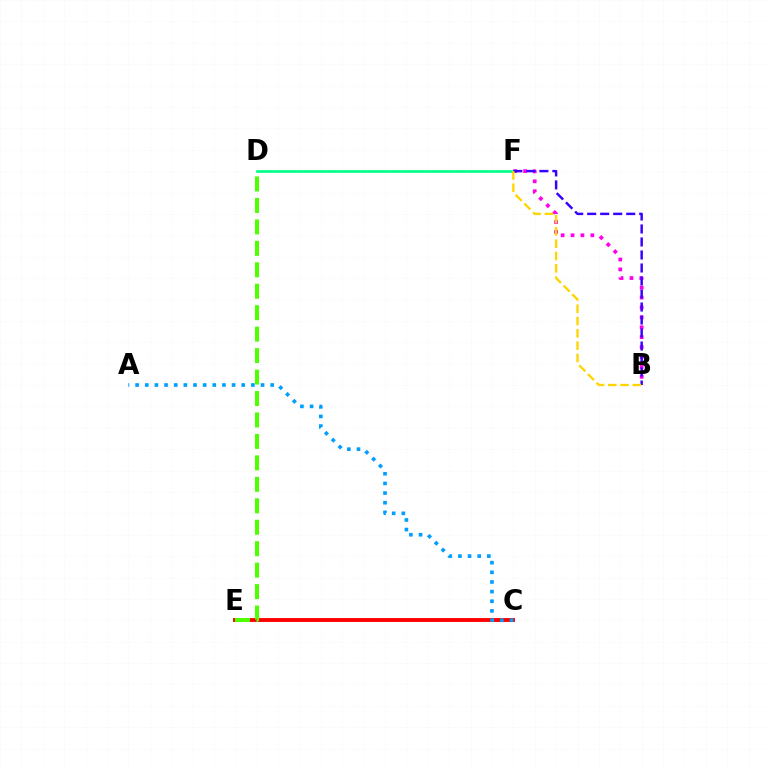{('C', 'E'): [{'color': '#ff0000', 'line_style': 'solid', 'thickness': 2.8}], ('B', 'F'): [{'color': '#ff00ed', 'line_style': 'dotted', 'thickness': 2.69}, {'color': '#3700ff', 'line_style': 'dashed', 'thickness': 1.77}, {'color': '#ffd500', 'line_style': 'dashed', 'thickness': 1.67}], ('A', 'C'): [{'color': '#009eff', 'line_style': 'dotted', 'thickness': 2.62}], ('D', 'F'): [{'color': '#00ff86', 'line_style': 'solid', 'thickness': 1.92}], ('D', 'E'): [{'color': '#4fff00', 'line_style': 'dashed', 'thickness': 2.91}]}